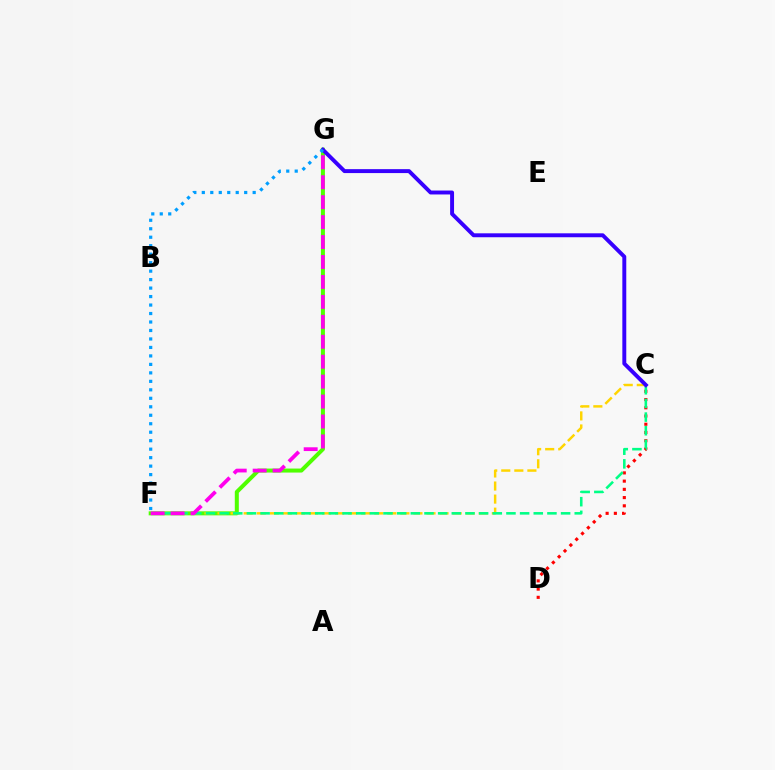{('F', 'G'): [{'color': '#4fff00', 'line_style': 'solid', 'thickness': 2.89}, {'color': '#009eff', 'line_style': 'dotted', 'thickness': 2.3}, {'color': '#ff00ed', 'line_style': 'dashed', 'thickness': 2.71}], ('C', 'D'): [{'color': '#ff0000', 'line_style': 'dotted', 'thickness': 2.24}], ('C', 'F'): [{'color': '#ffd500', 'line_style': 'dashed', 'thickness': 1.77}, {'color': '#00ff86', 'line_style': 'dashed', 'thickness': 1.86}], ('C', 'G'): [{'color': '#3700ff', 'line_style': 'solid', 'thickness': 2.83}]}